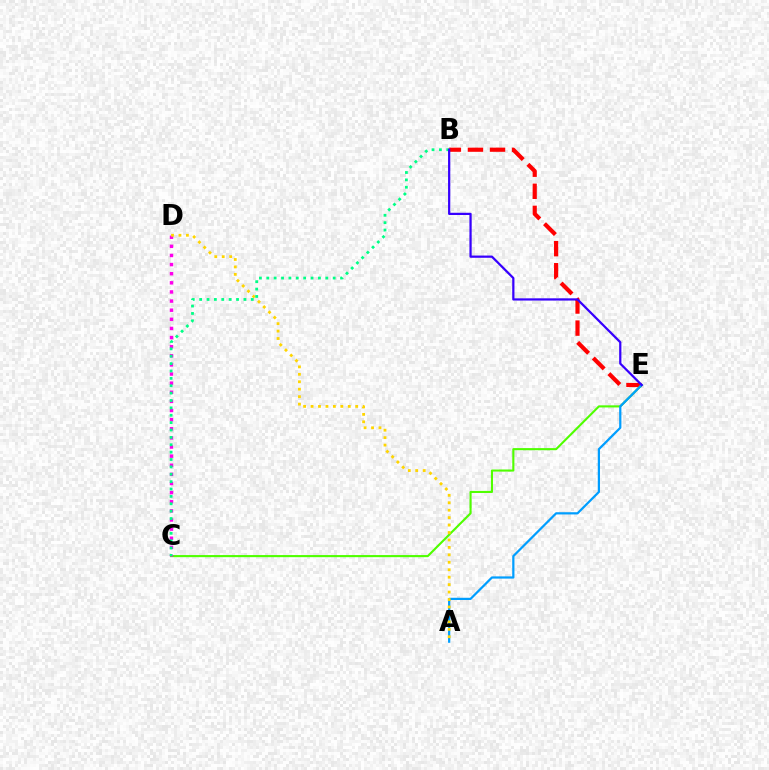{('B', 'E'): [{'color': '#ff0000', 'line_style': 'dashed', 'thickness': 3.0}, {'color': '#3700ff', 'line_style': 'solid', 'thickness': 1.61}], ('C', 'E'): [{'color': '#4fff00', 'line_style': 'solid', 'thickness': 1.52}], ('A', 'E'): [{'color': '#009eff', 'line_style': 'solid', 'thickness': 1.6}], ('C', 'D'): [{'color': '#ff00ed', 'line_style': 'dotted', 'thickness': 2.48}], ('A', 'D'): [{'color': '#ffd500', 'line_style': 'dotted', 'thickness': 2.02}], ('B', 'C'): [{'color': '#00ff86', 'line_style': 'dotted', 'thickness': 2.0}]}